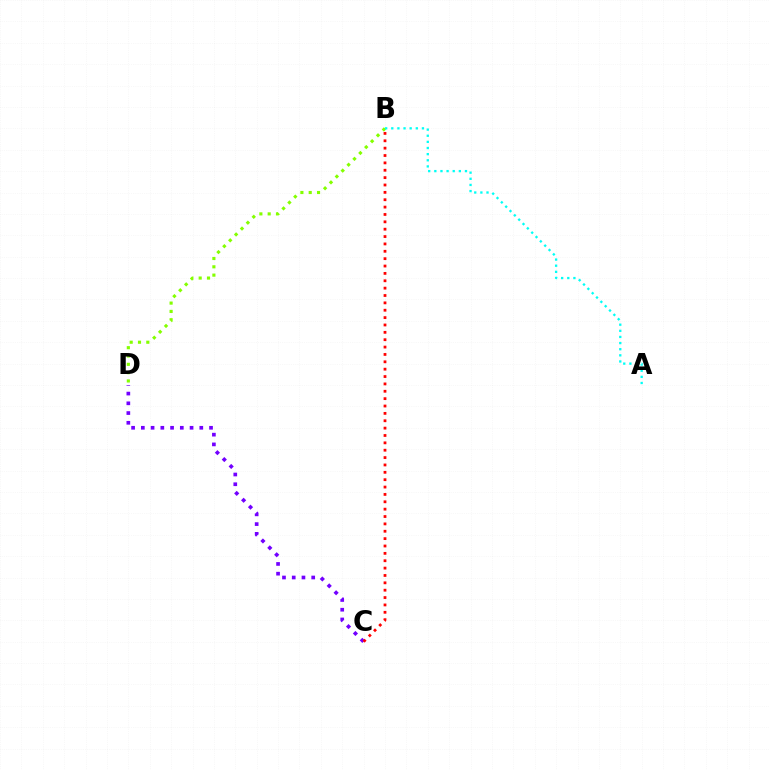{('C', 'D'): [{'color': '#7200ff', 'line_style': 'dotted', 'thickness': 2.65}], ('B', 'D'): [{'color': '#84ff00', 'line_style': 'dotted', 'thickness': 2.26}], ('A', 'B'): [{'color': '#00fff6', 'line_style': 'dotted', 'thickness': 1.67}], ('B', 'C'): [{'color': '#ff0000', 'line_style': 'dotted', 'thickness': 2.0}]}